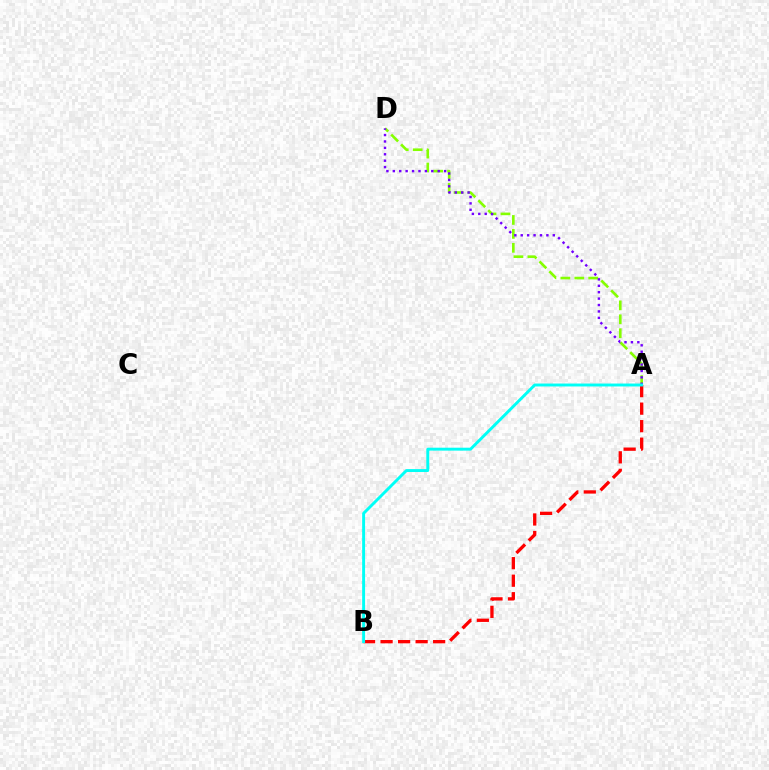{('A', 'B'): [{'color': '#ff0000', 'line_style': 'dashed', 'thickness': 2.38}, {'color': '#00fff6', 'line_style': 'solid', 'thickness': 2.1}], ('A', 'D'): [{'color': '#84ff00', 'line_style': 'dashed', 'thickness': 1.89}, {'color': '#7200ff', 'line_style': 'dotted', 'thickness': 1.74}]}